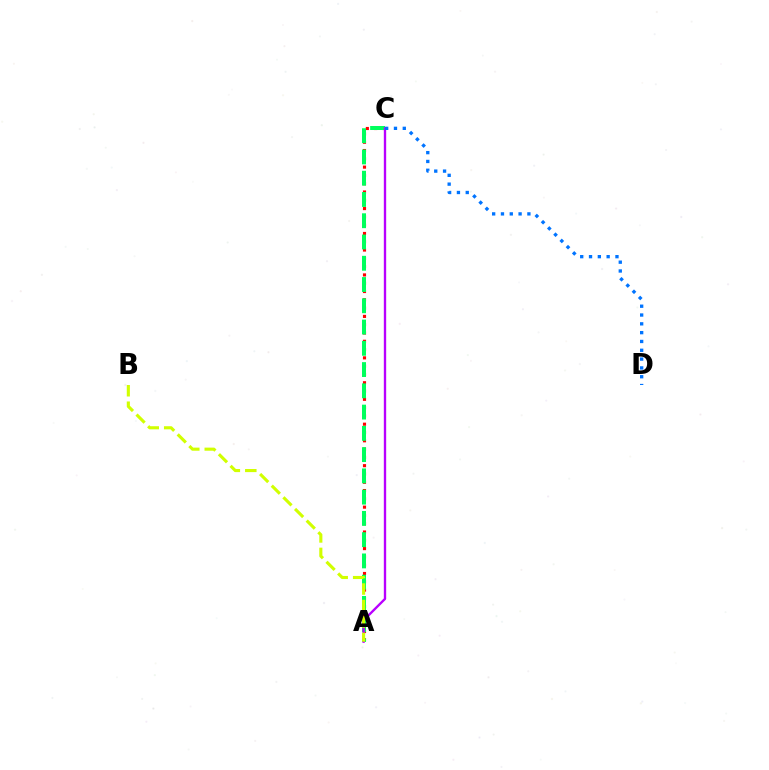{('A', 'C'): [{'color': '#ff0000', 'line_style': 'dotted', 'thickness': 2.25}, {'color': '#00ff5c', 'line_style': 'dashed', 'thickness': 2.89}, {'color': '#b900ff', 'line_style': 'solid', 'thickness': 1.69}], ('C', 'D'): [{'color': '#0074ff', 'line_style': 'dotted', 'thickness': 2.4}], ('A', 'B'): [{'color': '#d1ff00', 'line_style': 'dashed', 'thickness': 2.24}]}